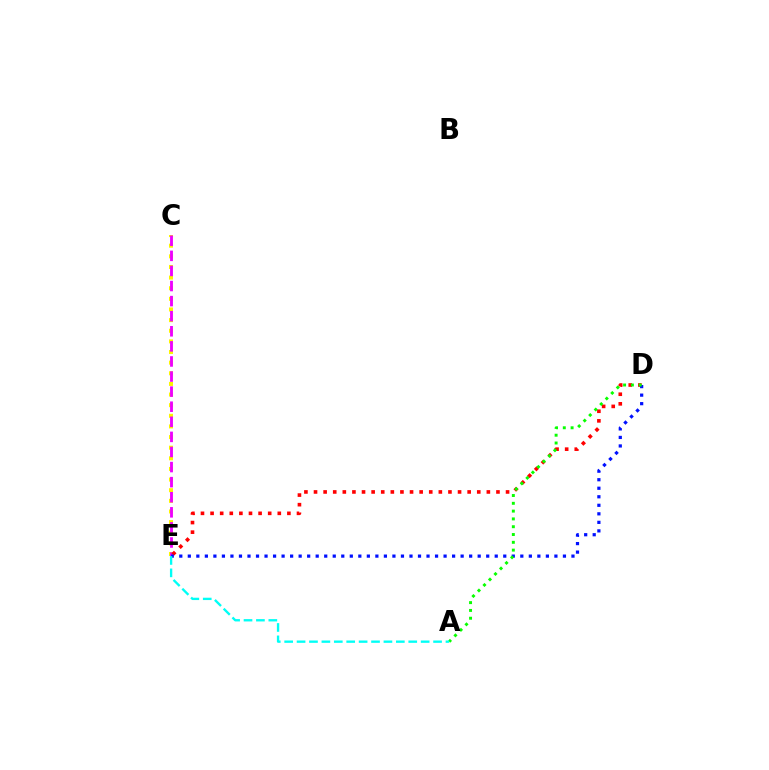{('C', 'E'): [{'color': '#fcf500', 'line_style': 'dotted', 'thickness': 2.89}, {'color': '#ee00ff', 'line_style': 'dashed', 'thickness': 2.05}], ('D', 'E'): [{'color': '#ff0000', 'line_style': 'dotted', 'thickness': 2.61}, {'color': '#0010ff', 'line_style': 'dotted', 'thickness': 2.32}], ('A', 'D'): [{'color': '#08ff00', 'line_style': 'dotted', 'thickness': 2.12}], ('A', 'E'): [{'color': '#00fff6', 'line_style': 'dashed', 'thickness': 1.69}]}